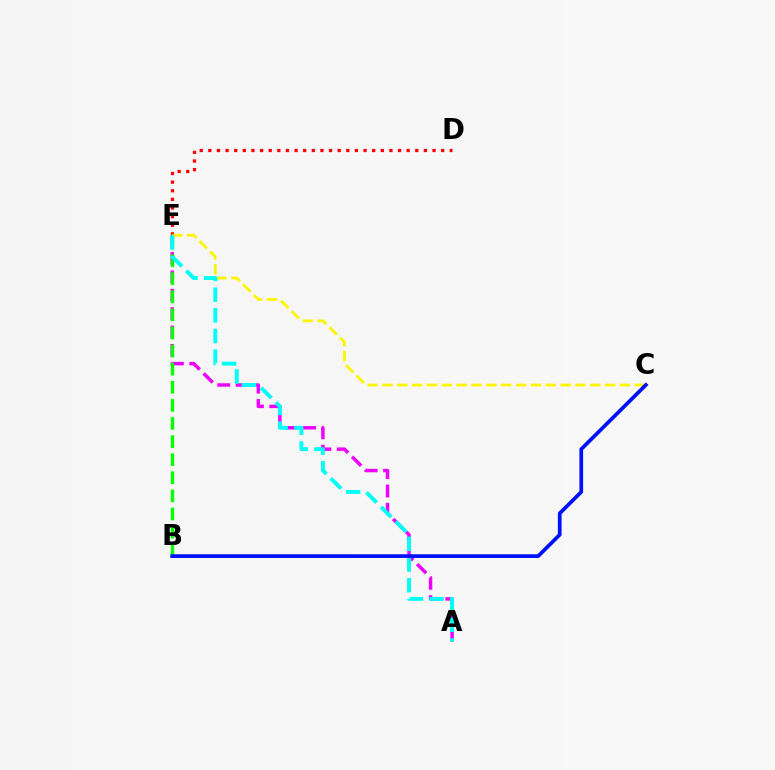{('A', 'E'): [{'color': '#ee00ff', 'line_style': 'dashed', 'thickness': 2.5}, {'color': '#00fff6', 'line_style': 'dashed', 'thickness': 2.81}], ('D', 'E'): [{'color': '#ff0000', 'line_style': 'dotted', 'thickness': 2.34}], ('B', 'E'): [{'color': '#08ff00', 'line_style': 'dashed', 'thickness': 2.46}], ('C', 'E'): [{'color': '#fcf500', 'line_style': 'dashed', 'thickness': 2.02}], ('B', 'C'): [{'color': '#0010ff', 'line_style': 'solid', 'thickness': 2.68}]}